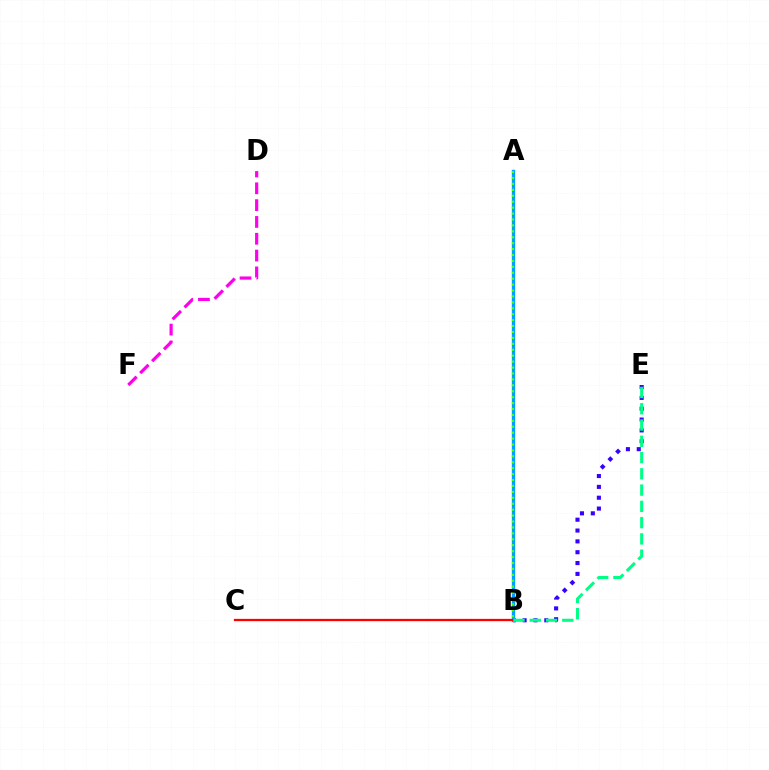{('A', 'B'): [{'color': '#ffd500', 'line_style': 'dotted', 'thickness': 2.15}, {'color': '#009eff', 'line_style': 'solid', 'thickness': 2.4}, {'color': '#4fff00', 'line_style': 'dotted', 'thickness': 1.61}], ('B', 'E'): [{'color': '#3700ff', 'line_style': 'dotted', 'thickness': 2.95}, {'color': '#00ff86', 'line_style': 'dashed', 'thickness': 2.21}], ('B', 'C'): [{'color': '#ff0000', 'line_style': 'solid', 'thickness': 1.64}], ('D', 'F'): [{'color': '#ff00ed', 'line_style': 'dashed', 'thickness': 2.28}]}